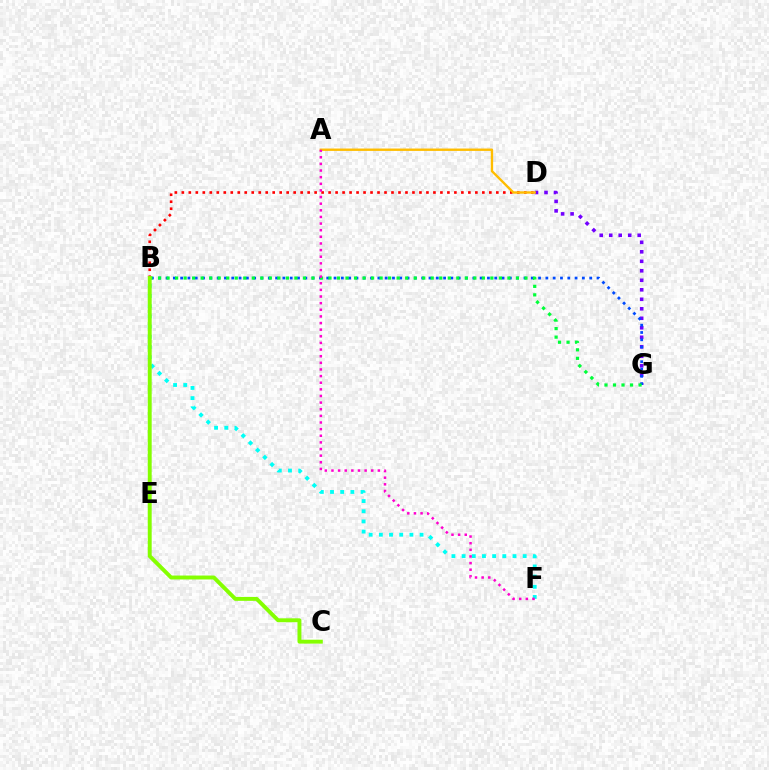{('B', 'D'): [{'color': '#ff0000', 'line_style': 'dotted', 'thickness': 1.9}], ('D', 'G'): [{'color': '#7200ff', 'line_style': 'dotted', 'thickness': 2.58}], ('A', 'D'): [{'color': '#ffbd00', 'line_style': 'solid', 'thickness': 1.72}], ('B', 'G'): [{'color': '#004bff', 'line_style': 'dotted', 'thickness': 1.98}, {'color': '#00ff39', 'line_style': 'dotted', 'thickness': 2.32}], ('B', 'F'): [{'color': '#00fff6', 'line_style': 'dotted', 'thickness': 2.77}], ('A', 'F'): [{'color': '#ff00cf', 'line_style': 'dotted', 'thickness': 1.8}], ('B', 'C'): [{'color': '#84ff00', 'line_style': 'solid', 'thickness': 2.82}]}